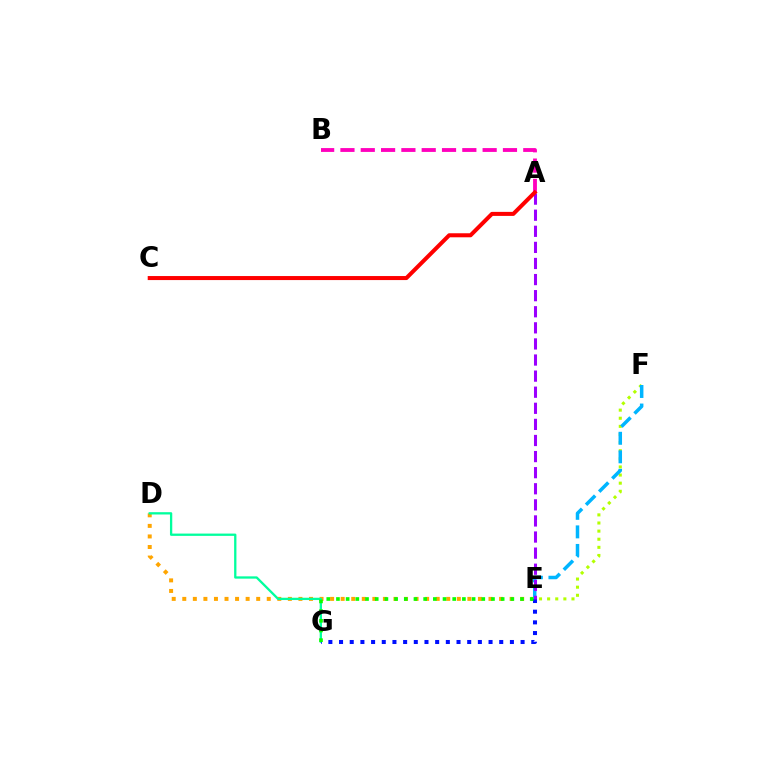{('E', 'F'): [{'color': '#b3ff00', 'line_style': 'dotted', 'thickness': 2.2}, {'color': '#00b5ff', 'line_style': 'dashed', 'thickness': 2.52}], ('D', 'E'): [{'color': '#ffa500', 'line_style': 'dotted', 'thickness': 2.87}], ('D', 'G'): [{'color': '#00ff9d', 'line_style': 'solid', 'thickness': 1.65}], ('A', 'B'): [{'color': '#ff00bd', 'line_style': 'dashed', 'thickness': 2.76}], ('E', 'G'): [{'color': '#0010ff', 'line_style': 'dotted', 'thickness': 2.9}, {'color': '#08ff00', 'line_style': 'dotted', 'thickness': 2.63}], ('A', 'E'): [{'color': '#9b00ff', 'line_style': 'dashed', 'thickness': 2.19}], ('A', 'C'): [{'color': '#ff0000', 'line_style': 'solid', 'thickness': 2.9}]}